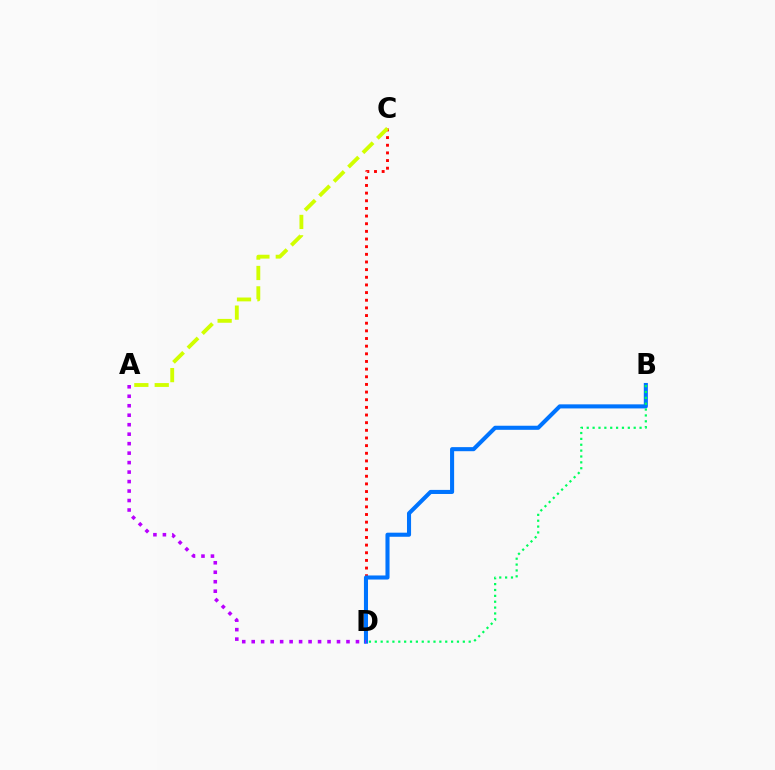{('C', 'D'): [{'color': '#ff0000', 'line_style': 'dotted', 'thickness': 2.08}], ('B', 'D'): [{'color': '#0074ff', 'line_style': 'solid', 'thickness': 2.93}, {'color': '#00ff5c', 'line_style': 'dotted', 'thickness': 1.59}], ('A', 'C'): [{'color': '#d1ff00', 'line_style': 'dashed', 'thickness': 2.77}], ('A', 'D'): [{'color': '#b900ff', 'line_style': 'dotted', 'thickness': 2.58}]}